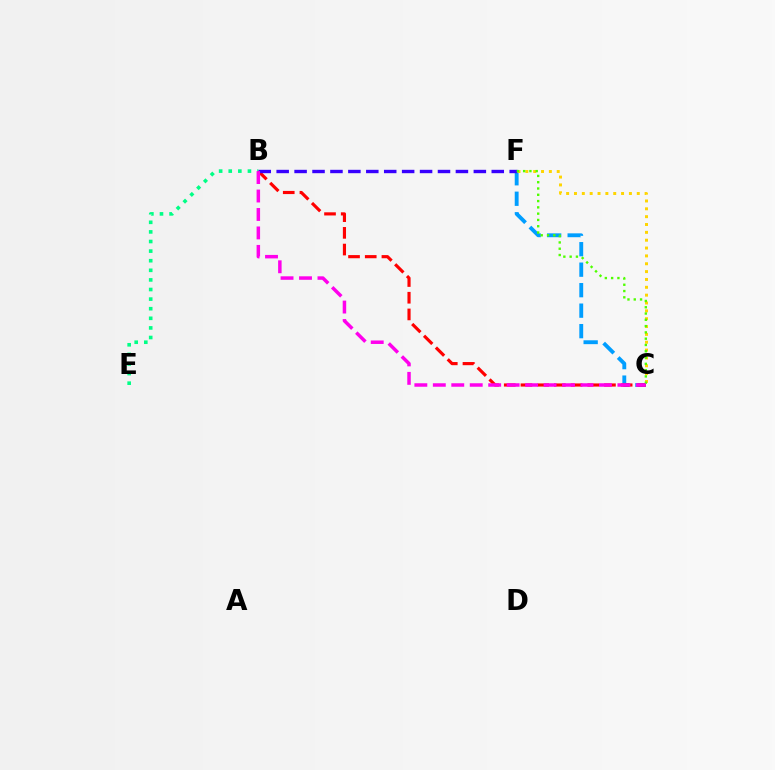{('C', 'F'): [{'color': '#009eff', 'line_style': 'dashed', 'thickness': 2.78}, {'color': '#ffd500', 'line_style': 'dotted', 'thickness': 2.13}, {'color': '#4fff00', 'line_style': 'dotted', 'thickness': 1.71}], ('B', 'E'): [{'color': '#00ff86', 'line_style': 'dotted', 'thickness': 2.61}], ('B', 'C'): [{'color': '#ff0000', 'line_style': 'dashed', 'thickness': 2.27}, {'color': '#ff00ed', 'line_style': 'dashed', 'thickness': 2.51}], ('B', 'F'): [{'color': '#3700ff', 'line_style': 'dashed', 'thickness': 2.43}]}